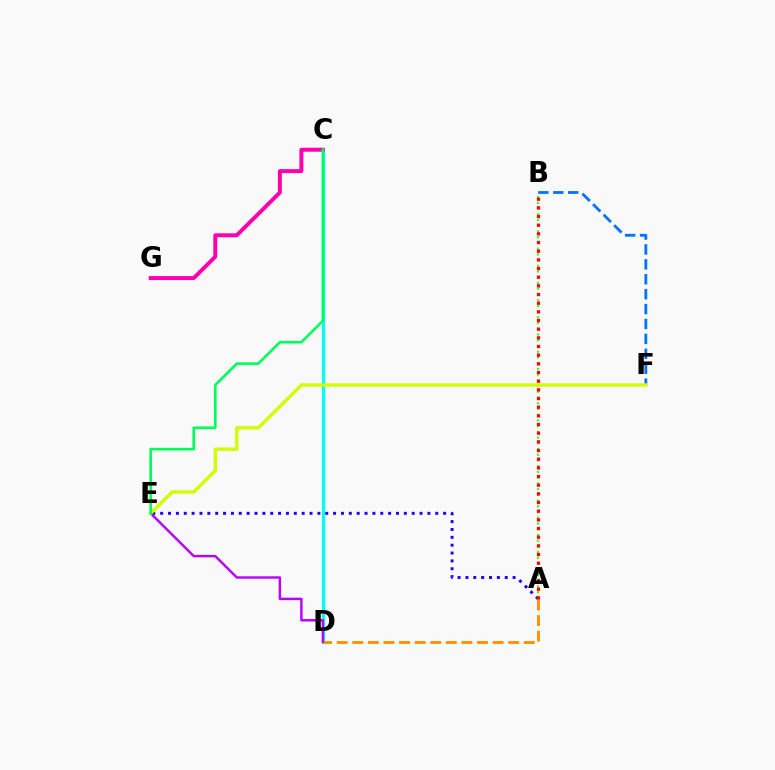{('C', 'D'): [{'color': '#00fff6', 'line_style': 'solid', 'thickness': 2.33}], ('A', 'B'): [{'color': '#3dff00', 'line_style': 'dotted', 'thickness': 1.56}, {'color': '#ff0000', 'line_style': 'dotted', 'thickness': 2.35}], ('A', 'D'): [{'color': '#ff9400', 'line_style': 'dashed', 'thickness': 2.12}], ('D', 'E'): [{'color': '#b900ff', 'line_style': 'solid', 'thickness': 1.75}], ('B', 'F'): [{'color': '#0074ff', 'line_style': 'dashed', 'thickness': 2.03}], ('A', 'E'): [{'color': '#2500ff', 'line_style': 'dotted', 'thickness': 2.14}], ('E', 'F'): [{'color': '#d1ff00', 'line_style': 'solid', 'thickness': 2.45}], ('C', 'G'): [{'color': '#ff00ac', 'line_style': 'solid', 'thickness': 2.85}], ('C', 'E'): [{'color': '#00ff5c', 'line_style': 'solid', 'thickness': 1.91}]}